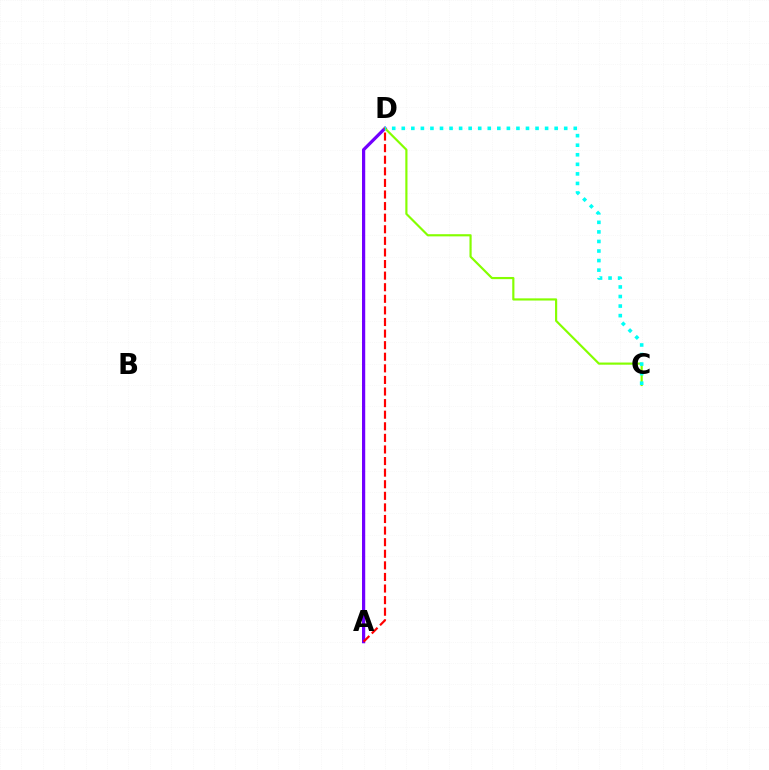{('A', 'D'): [{'color': '#7200ff', 'line_style': 'solid', 'thickness': 2.32}, {'color': '#ff0000', 'line_style': 'dashed', 'thickness': 1.57}], ('C', 'D'): [{'color': '#84ff00', 'line_style': 'solid', 'thickness': 1.56}, {'color': '#00fff6', 'line_style': 'dotted', 'thickness': 2.6}]}